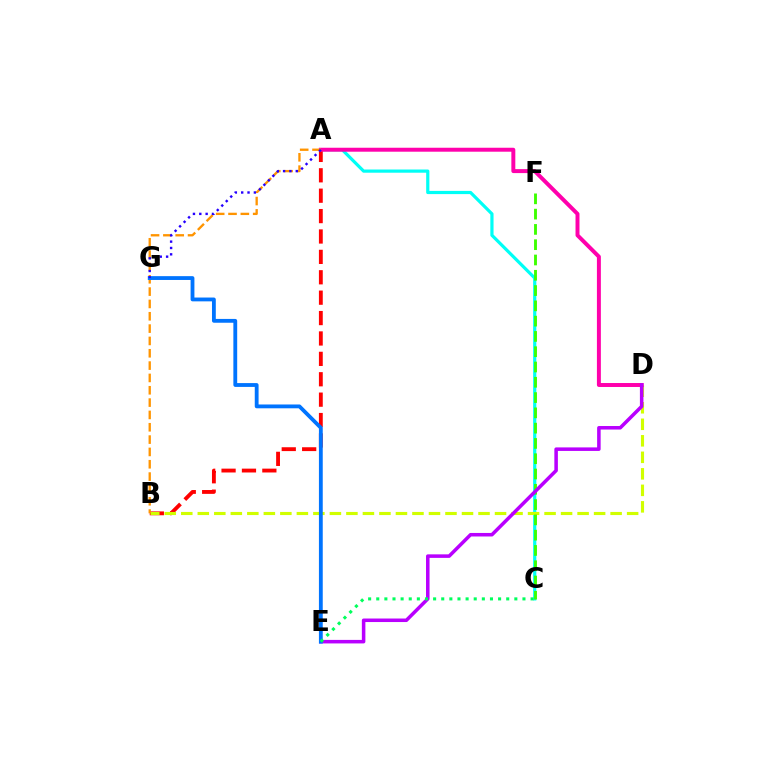{('A', 'C'): [{'color': '#00fff6', 'line_style': 'solid', 'thickness': 2.3}], ('A', 'B'): [{'color': '#ff0000', 'line_style': 'dashed', 'thickness': 2.77}, {'color': '#ff9400', 'line_style': 'dashed', 'thickness': 1.68}], ('B', 'D'): [{'color': '#d1ff00', 'line_style': 'dashed', 'thickness': 2.24}], ('C', 'F'): [{'color': '#3dff00', 'line_style': 'dashed', 'thickness': 2.08}], ('A', 'D'): [{'color': '#ff00ac', 'line_style': 'solid', 'thickness': 2.85}], ('D', 'E'): [{'color': '#b900ff', 'line_style': 'solid', 'thickness': 2.54}], ('E', 'G'): [{'color': '#0074ff', 'line_style': 'solid', 'thickness': 2.75}], ('A', 'G'): [{'color': '#2500ff', 'line_style': 'dotted', 'thickness': 1.72}], ('C', 'E'): [{'color': '#00ff5c', 'line_style': 'dotted', 'thickness': 2.21}]}